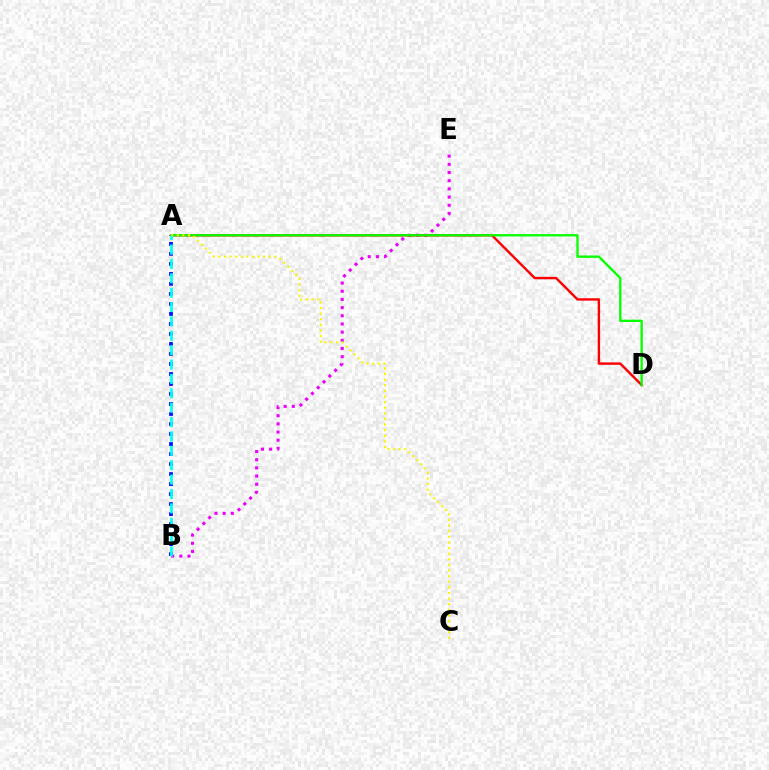{('B', 'E'): [{'color': '#ee00ff', 'line_style': 'dotted', 'thickness': 2.22}], ('A', 'D'): [{'color': '#ff0000', 'line_style': 'solid', 'thickness': 1.73}, {'color': '#08ff00', 'line_style': 'solid', 'thickness': 1.68}], ('A', 'B'): [{'color': '#0010ff', 'line_style': 'dotted', 'thickness': 2.72}, {'color': '#00fff6', 'line_style': 'dashed', 'thickness': 1.95}], ('A', 'C'): [{'color': '#fcf500', 'line_style': 'dotted', 'thickness': 1.52}]}